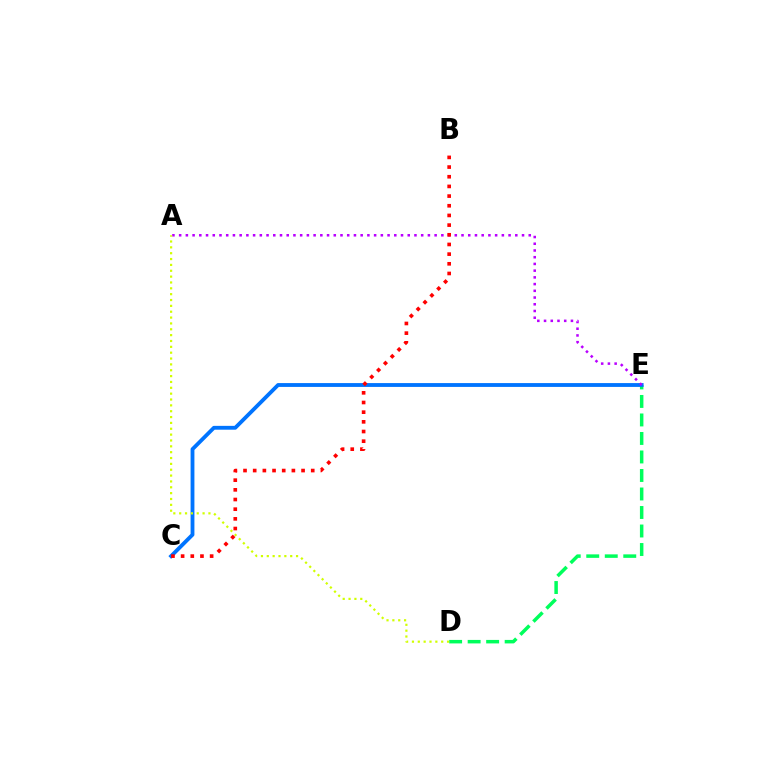{('D', 'E'): [{'color': '#00ff5c', 'line_style': 'dashed', 'thickness': 2.51}], ('C', 'E'): [{'color': '#0074ff', 'line_style': 'solid', 'thickness': 2.76}], ('A', 'E'): [{'color': '#b900ff', 'line_style': 'dotted', 'thickness': 1.83}], ('A', 'D'): [{'color': '#d1ff00', 'line_style': 'dotted', 'thickness': 1.59}], ('B', 'C'): [{'color': '#ff0000', 'line_style': 'dotted', 'thickness': 2.63}]}